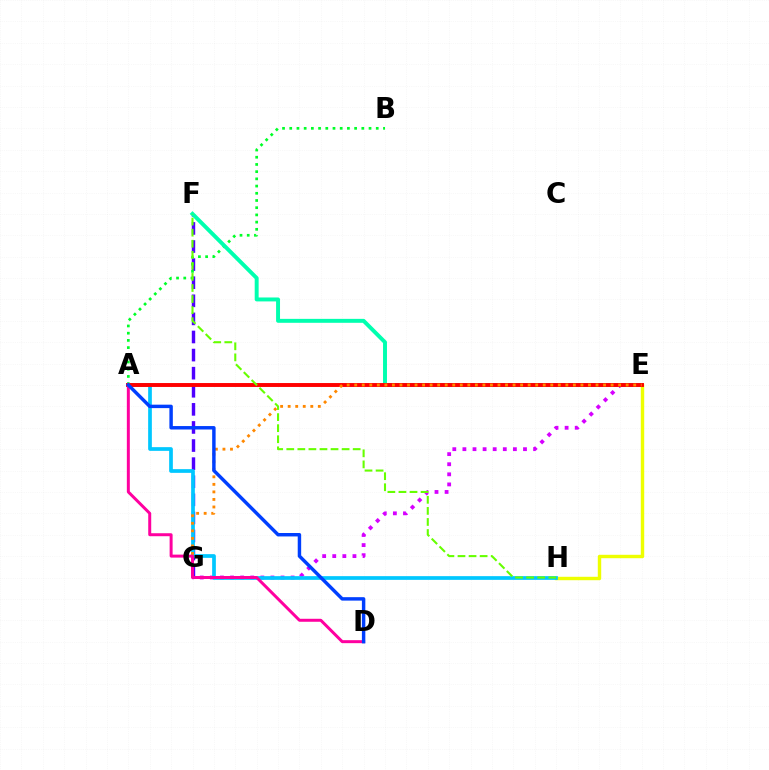{('F', 'G'): [{'color': '#4f00ff', 'line_style': 'dashed', 'thickness': 2.46}], ('A', 'B'): [{'color': '#00ff27', 'line_style': 'dotted', 'thickness': 1.96}], ('E', 'G'): [{'color': '#d600ff', 'line_style': 'dotted', 'thickness': 2.74}, {'color': '#ff8800', 'line_style': 'dotted', 'thickness': 2.05}], ('E', 'F'): [{'color': '#00ffaf', 'line_style': 'solid', 'thickness': 2.84}], ('E', 'H'): [{'color': '#eeff00', 'line_style': 'solid', 'thickness': 2.46}], ('A', 'H'): [{'color': '#00c7ff', 'line_style': 'solid', 'thickness': 2.67}], ('A', 'E'): [{'color': '#ff0000', 'line_style': 'solid', 'thickness': 2.82}], ('A', 'D'): [{'color': '#ff00a0', 'line_style': 'solid', 'thickness': 2.15}, {'color': '#003fff', 'line_style': 'solid', 'thickness': 2.48}], ('F', 'H'): [{'color': '#66ff00', 'line_style': 'dashed', 'thickness': 1.5}]}